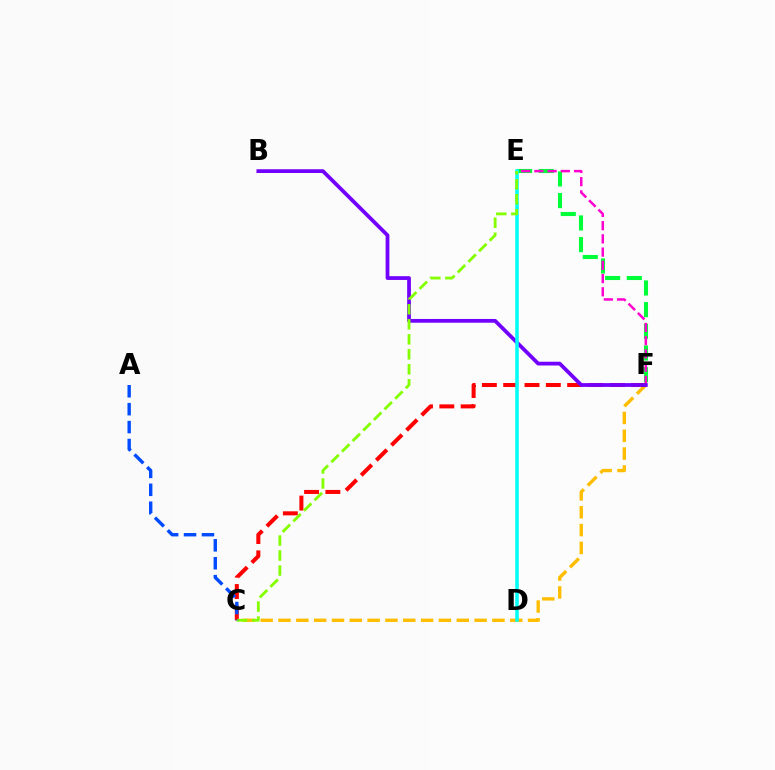{('E', 'F'): [{'color': '#00ff39', 'line_style': 'dashed', 'thickness': 2.94}, {'color': '#ff00cf', 'line_style': 'dashed', 'thickness': 1.8}], ('C', 'F'): [{'color': '#ffbd00', 'line_style': 'dashed', 'thickness': 2.42}, {'color': '#ff0000', 'line_style': 'dashed', 'thickness': 2.9}], ('B', 'F'): [{'color': '#7200ff', 'line_style': 'solid', 'thickness': 2.71}], ('D', 'E'): [{'color': '#00fff6', 'line_style': 'solid', 'thickness': 2.54}], ('C', 'E'): [{'color': '#84ff00', 'line_style': 'dashed', 'thickness': 2.04}], ('A', 'C'): [{'color': '#004bff', 'line_style': 'dashed', 'thickness': 2.43}]}